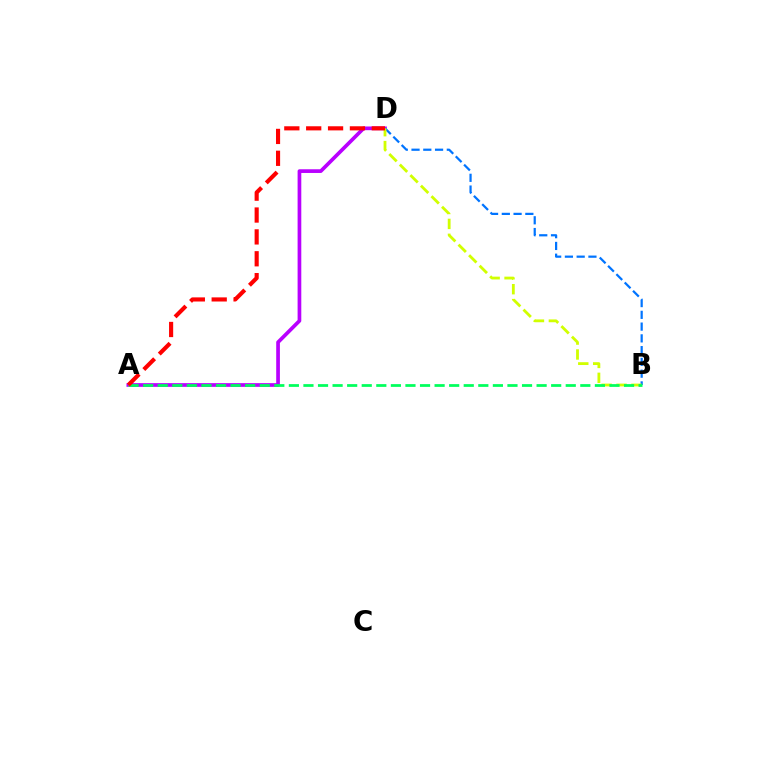{('A', 'D'): [{'color': '#b900ff', 'line_style': 'solid', 'thickness': 2.66}, {'color': '#ff0000', 'line_style': 'dashed', 'thickness': 2.97}], ('B', 'D'): [{'color': '#0074ff', 'line_style': 'dashed', 'thickness': 1.6}, {'color': '#d1ff00', 'line_style': 'dashed', 'thickness': 2.03}], ('A', 'B'): [{'color': '#00ff5c', 'line_style': 'dashed', 'thickness': 1.98}]}